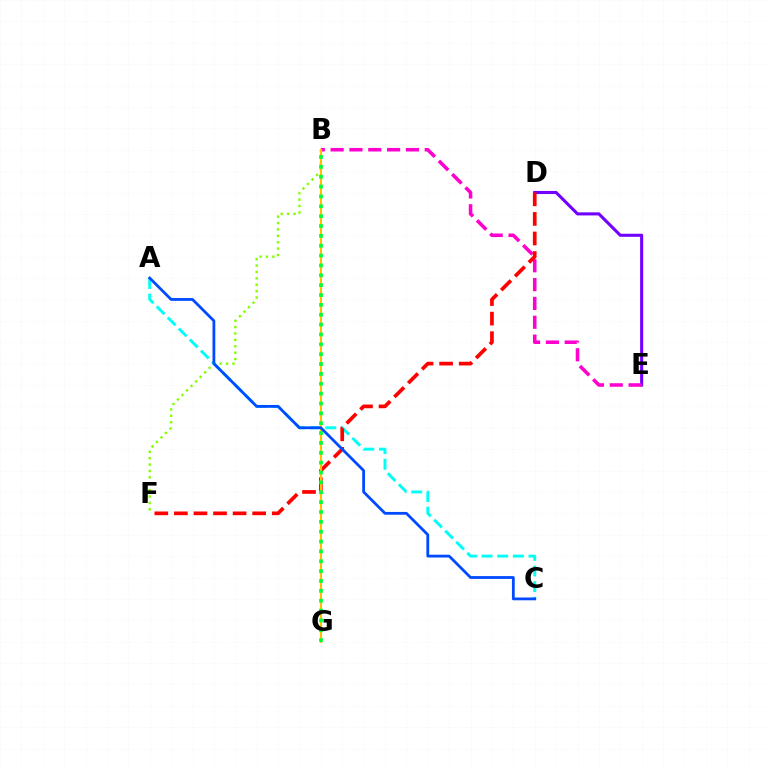{('D', 'E'): [{'color': '#7200ff', 'line_style': 'solid', 'thickness': 2.21}], ('B', 'F'): [{'color': '#84ff00', 'line_style': 'dotted', 'thickness': 1.74}], ('B', 'E'): [{'color': '#ff00cf', 'line_style': 'dashed', 'thickness': 2.56}], ('A', 'C'): [{'color': '#00fff6', 'line_style': 'dashed', 'thickness': 2.12}, {'color': '#004bff', 'line_style': 'solid', 'thickness': 2.01}], ('D', 'F'): [{'color': '#ff0000', 'line_style': 'dashed', 'thickness': 2.66}], ('B', 'G'): [{'color': '#ffbd00', 'line_style': 'solid', 'thickness': 1.51}, {'color': '#00ff39', 'line_style': 'dotted', 'thickness': 2.68}]}